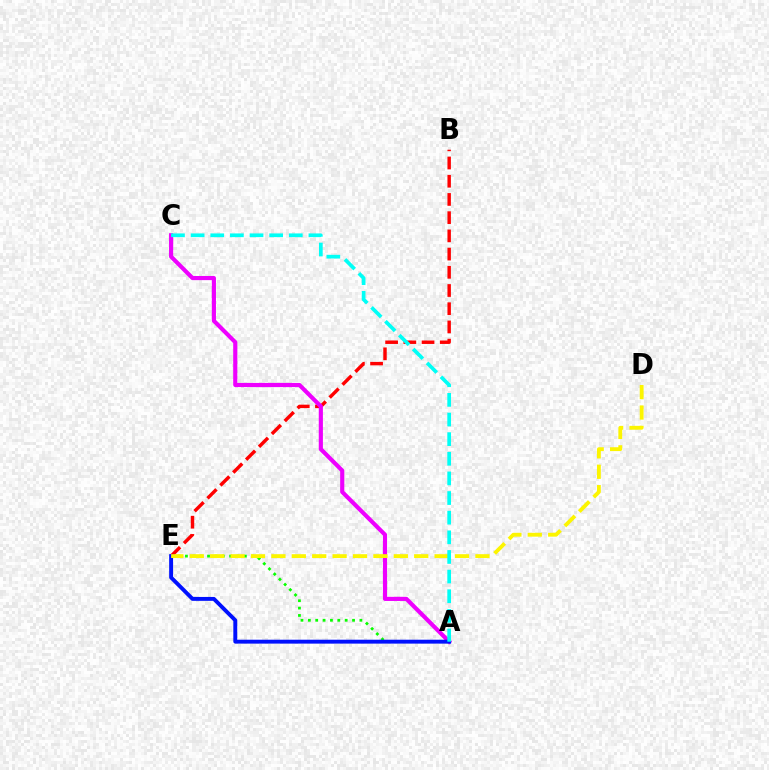{('A', 'E'): [{'color': '#08ff00', 'line_style': 'dotted', 'thickness': 2.0}, {'color': '#0010ff', 'line_style': 'solid', 'thickness': 2.81}], ('B', 'E'): [{'color': '#ff0000', 'line_style': 'dashed', 'thickness': 2.47}], ('A', 'C'): [{'color': '#ee00ff', 'line_style': 'solid', 'thickness': 2.99}, {'color': '#00fff6', 'line_style': 'dashed', 'thickness': 2.67}], ('D', 'E'): [{'color': '#fcf500', 'line_style': 'dashed', 'thickness': 2.77}]}